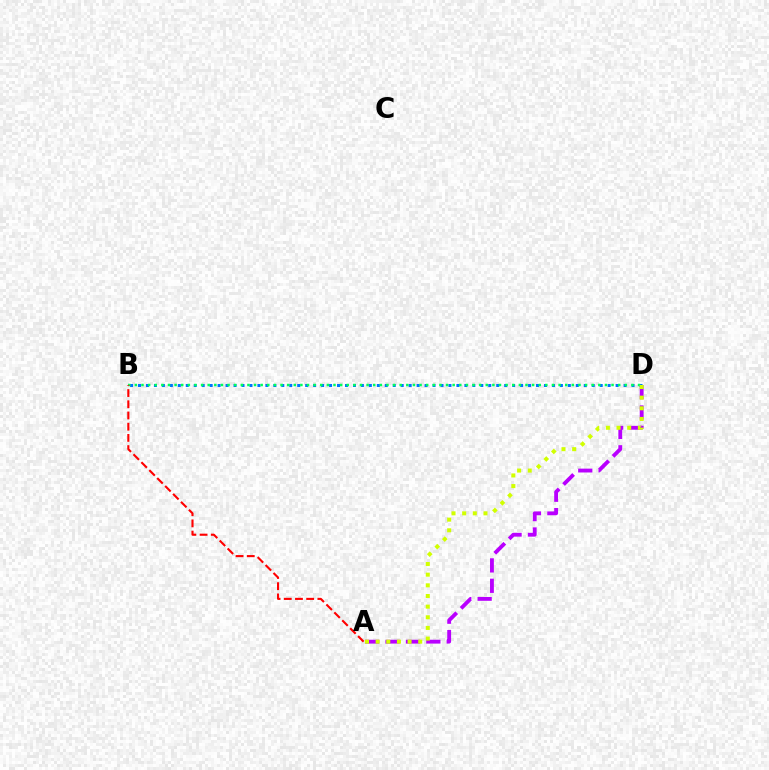{('A', 'D'): [{'color': '#b900ff', 'line_style': 'dashed', 'thickness': 2.77}, {'color': '#d1ff00', 'line_style': 'dotted', 'thickness': 2.89}], ('B', 'D'): [{'color': '#0074ff', 'line_style': 'dotted', 'thickness': 2.16}, {'color': '#00ff5c', 'line_style': 'dotted', 'thickness': 1.8}], ('A', 'B'): [{'color': '#ff0000', 'line_style': 'dashed', 'thickness': 1.52}]}